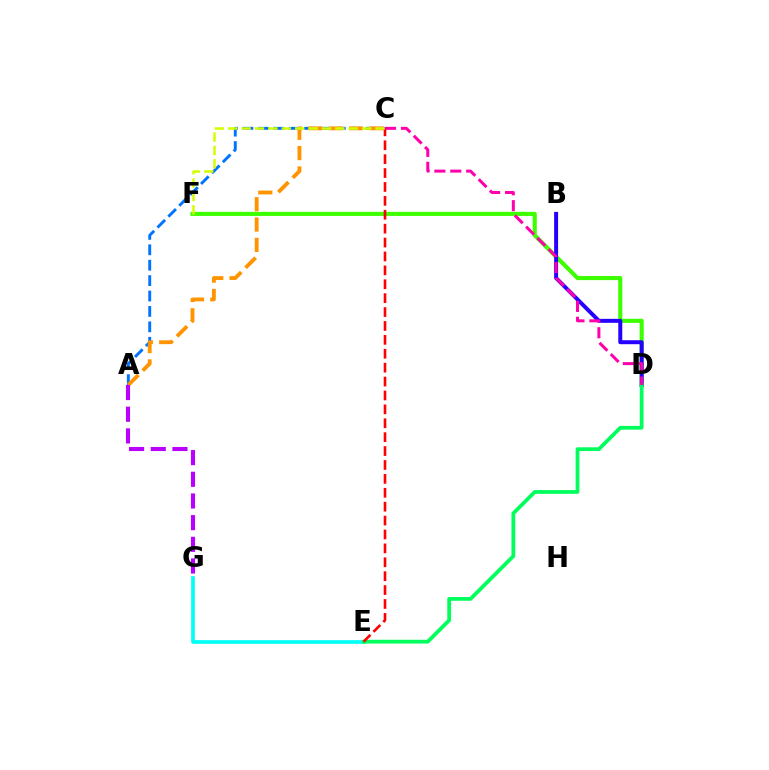{('D', 'F'): [{'color': '#3dff00', 'line_style': 'solid', 'thickness': 2.95}], ('E', 'G'): [{'color': '#00fff6', 'line_style': 'solid', 'thickness': 2.65}], ('B', 'D'): [{'color': '#2500ff', 'line_style': 'solid', 'thickness': 2.86}], ('D', 'E'): [{'color': '#00ff5c', 'line_style': 'solid', 'thickness': 2.71}], ('A', 'C'): [{'color': '#0074ff', 'line_style': 'dashed', 'thickness': 2.09}, {'color': '#ff9400', 'line_style': 'dashed', 'thickness': 2.76}], ('A', 'G'): [{'color': '#b900ff', 'line_style': 'dashed', 'thickness': 2.94}], ('C', 'E'): [{'color': '#ff0000', 'line_style': 'dashed', 'thickness': 1.89}], ('C', 'D'): [{'color': '#ff00ac', 'line_style': 'dashed', 'thickness': 2.16}], ('C', 'F'): [{'color': '#d1ff00', 'line_style': 'dashed', 'thickness': 1.82}]}